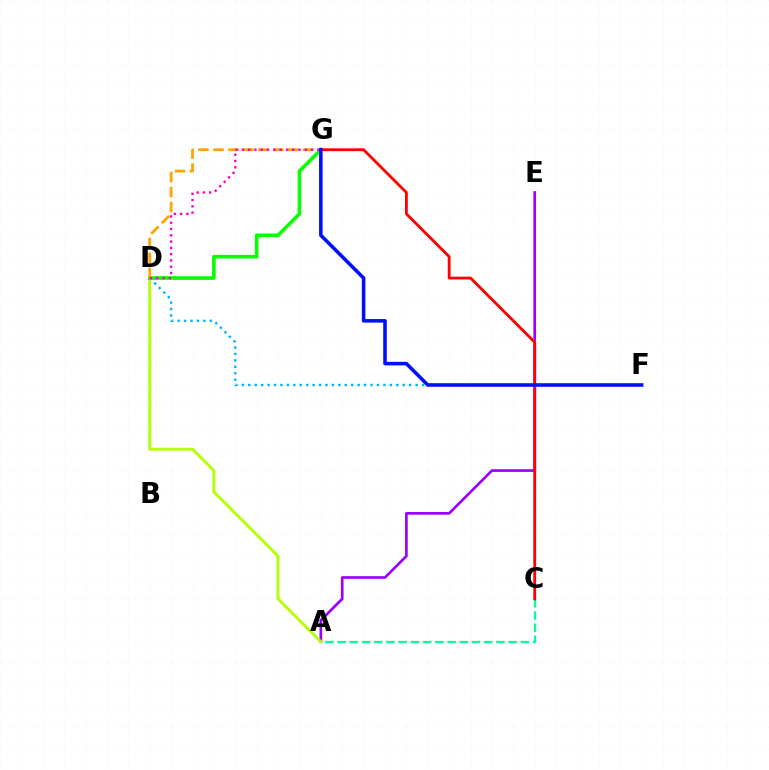{('A', 'E'): [{'color': '#9b00ff', 'line_style': 'solid', 'thickness': 1.93}], ('A', 'D'): [{'color': '#b3ff00', 'line_style': 'solid', 'thickness': 2.07}], ('D', 'F'): [{'color': '#00b5ff', 'line_style': 'dotted', 'thickness': 1.75}], ('A', 'C'): [{'color': '#00ff9d', 'line_style': 'dashed', 'thickness': 1.66}], ('D', 'G'): [{'color': '#08ff00', 'line_style': 'solid', 'thickness': 2.59}, {'color': '#ffa500', 'line_style': 'dashed', 'thickness': 2.03}, {'color': '#ff00bd', 'line_style': 'dotted', 'thickness': 1.71}], ('C', 'G'): [{'color': '#ff0000', 'line_style': 'solid', 'thickness': 2.03}], ('F', 'G'): [{'color': '#0010ff', 'line_style': 'solid', 'thickness': 2.57}]}